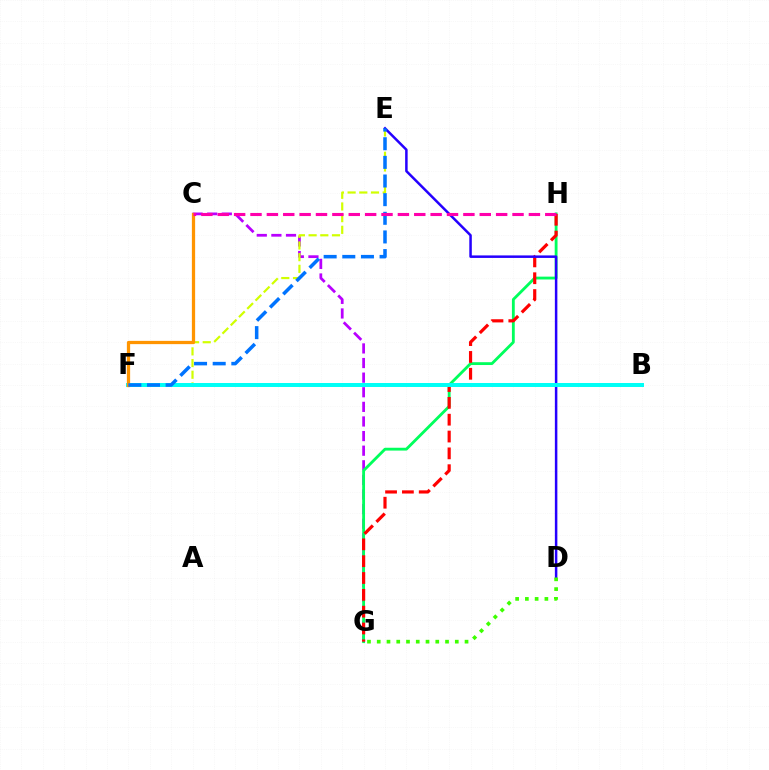{('C', 'G'): [{'color': '#b900ff', 'line_style': 'dashed', 'thickness': 1.98}], ('G', 'H'): [{'color': '#00ff5c', 'line_style': 'solid', 'thickness': 2.04}, {'color': '#ff0000', 'line_style': 'dashed', 'thickness': 2.29}], ('E', 'F'): [{'color': '#d1ff00', 'line_style': 'dashed', 'thickness': 1.59}, {'color': '#0074ff', 'line_style': 'dashed', 'thickness': 2.53}], ('D', 'E'): [{'color': '#2500ff', 'line_style': 'solid', 'thickness': 1.81}], ('B', 'F'): [{'color': '#00fff6', 'line_style': 'solid', 'thickness': 2.87}], ('C', 'F'): [{'color': '#ff9400', 'line_style': 'solid', 'thickness': 2.35}], ('D', 'G'): [{'color': '#3dff00', 'line_style': 'dotted', 'thickness': 2.65}], ('C', 'H'): [{'color': '#ff00ac', 'line_style': 'dashed', 'thickness': 2.22}]}